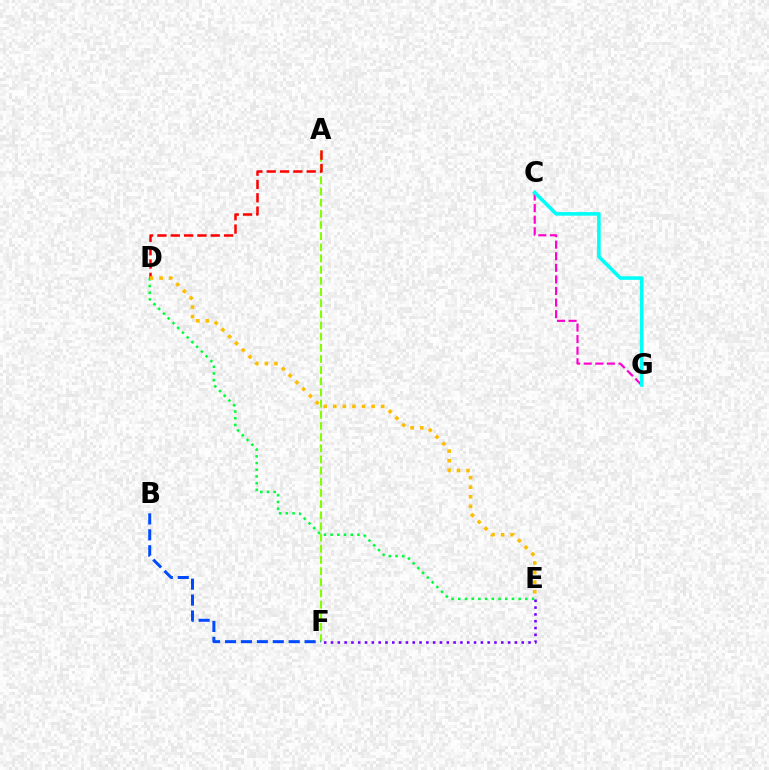{('D', 'E'): [{'color': '#00ff39', 'line_style': 'dotted', 'thickness': 1.82}, {'color': '#ffbd00', 'line_style': 'dotted', 'thickness': 2.6}], ('C', 'G'): [{'color': '#ff00cf', 'line_style': 'dashed', 'thickness': 1.57}, {'color': '#00fff6', 'line_style': 'solid', 'thickness': 2.58}], ('A', 'F'): [{'color': '#84ff00', 'line_style': 'dashed', 'thickness': 1.52}], ('B', 'F'): [{'color': '#004bff', 'line_style': 'dashed', 'thickness': 2.16}], ('A', 'D'): [{'color': '#ff0000', 'line_style': 'dashed', 'thickness': 1.81}], ('E', 'F'): [{'color': '#7200ff', 'line_style': 'dotted', 'thickness': 1.85}]}